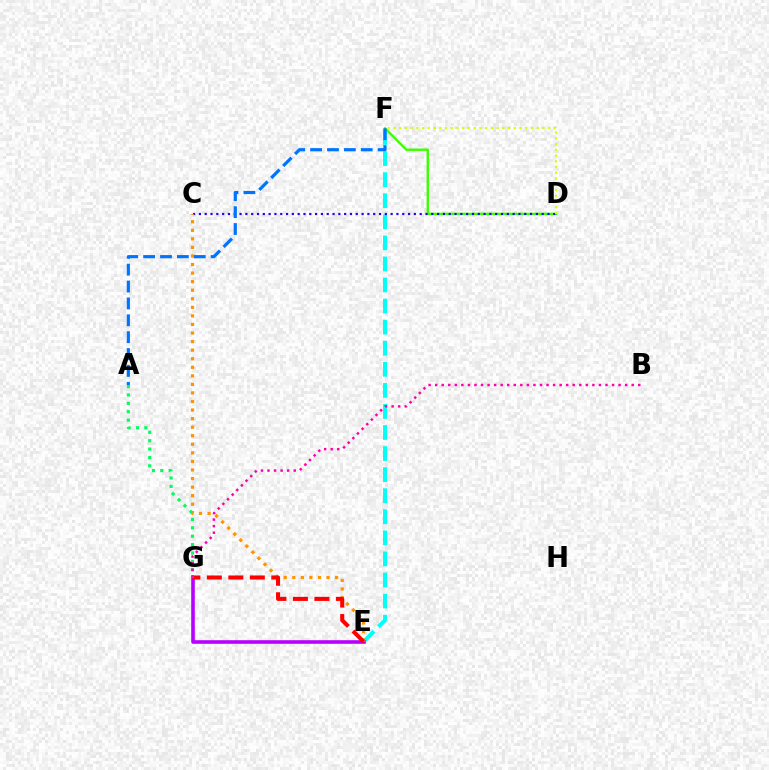{('E', 'F'): [{'color': '#00fff6', 'line_style': 'dashed', 'thickness': 2.86}], ('D', 'F'): [{'color': '#3dff00', 'line_style': 'solid', 'thickness': 1.73}, {'color': '#d1ff00', 'line_style': 'dotted', 'thickness': 1.56}], ('E', 'G'): [{'color': '#b900ff', 'line_style': 'solid', 'thickness': 2.59}, {'color': '#ff0000', 'line_style': 'dashed', 'thickness': 2.92}], ('C', 'D'): [{'color': '#2500ff', 'line_style': 'dotted', 'thickness': 1.58}], ('C', 'E'): [{'color': '#ff9400', 'line_style': 'dotted', 'thickness': 2.33}], ('A', 'G'): [{'color': '#00ff5c', 'line_style': 'dotted', 'thickness': 2.28}], ('A', 'F'): [{'color': '#0074ff', 'line_style': 'dashed', 'thickness': 2.29}], ('B', 'G'): [{'color': '#ff00ac', 'line_style': 'dotted', 'thickness': 1.78}]}